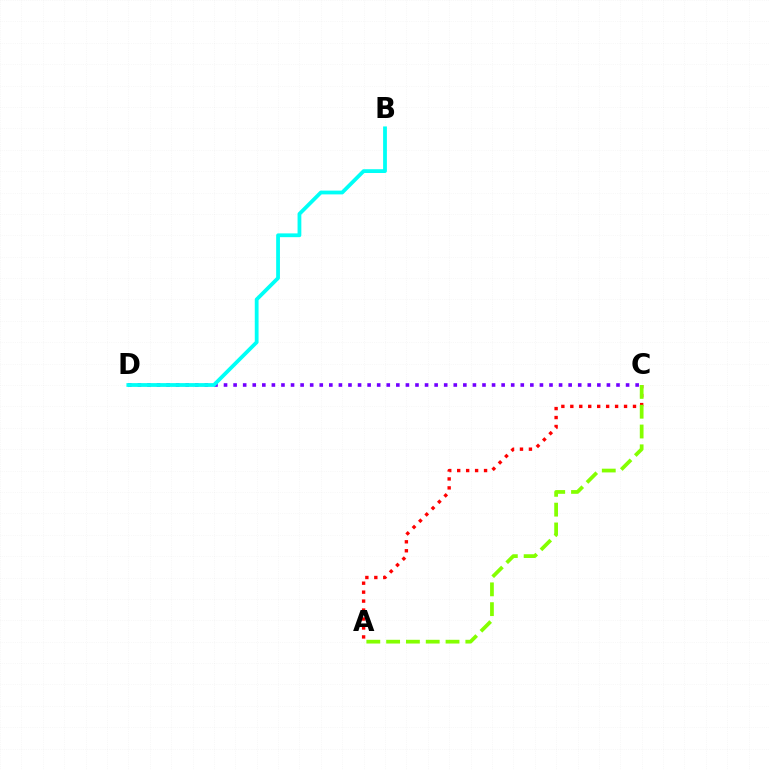{('C', 'D'): [{'color': '#7200ff', 'line_style': 'dotted', 'thickness': 2.6}], ('A', 'C'): [{'color': '#ff0000', 'line_style': 'dotted', 'thickness': 2.43}, {'color': '#84ff00', 'line_style': 'dashed', 'thickness': 2.69}], ('B', 'D'): [{'color': '#00fff6', 'line_style': 'solid', 'thickness': 2.72}]}